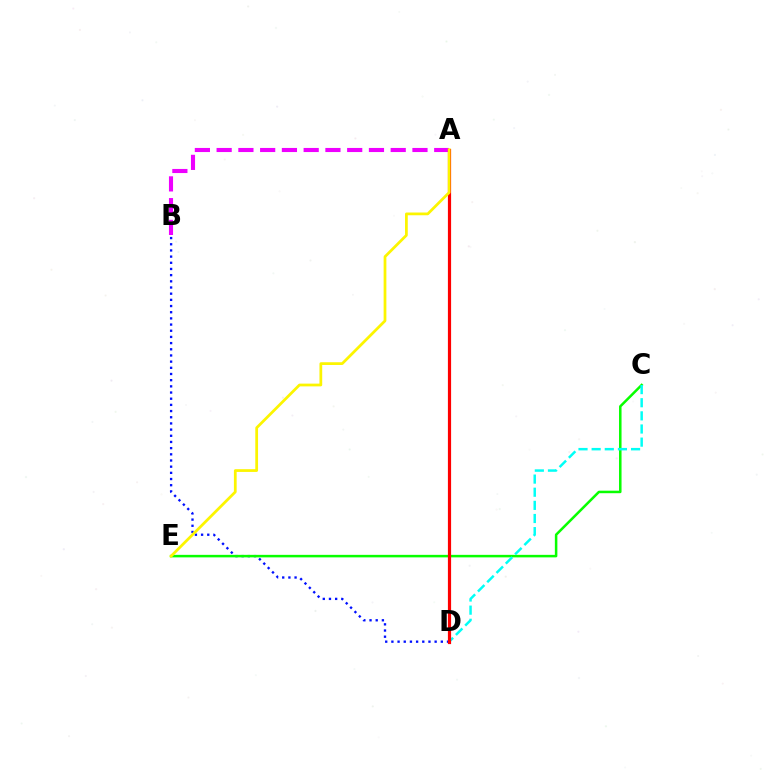{('B', 'D'): [{'color': '#0010ff', 'line_style': 'dotted', 'thickness': 1.68}], ('A', 'B'): [{'color': '#ee00ff', 'line_style': 'dashed', 'thickness': 2.96}], ('C', 'E'): [{'color': '#08ff00', 'line_style': 'solid', 'thickness': 1.81}], ('C', 'D'): [{'color': '#00fff6', 'line_style': 'dashed', 'thickness': 1.78}], ('A', 'D'): [{'color': '#ff0000', 'line_style': 'solid', 'thickness': 2.3}], ('A', 'E'): [{'color': '#fcf500', 'line_style': 'solid', 'thickness': 1.98}]}